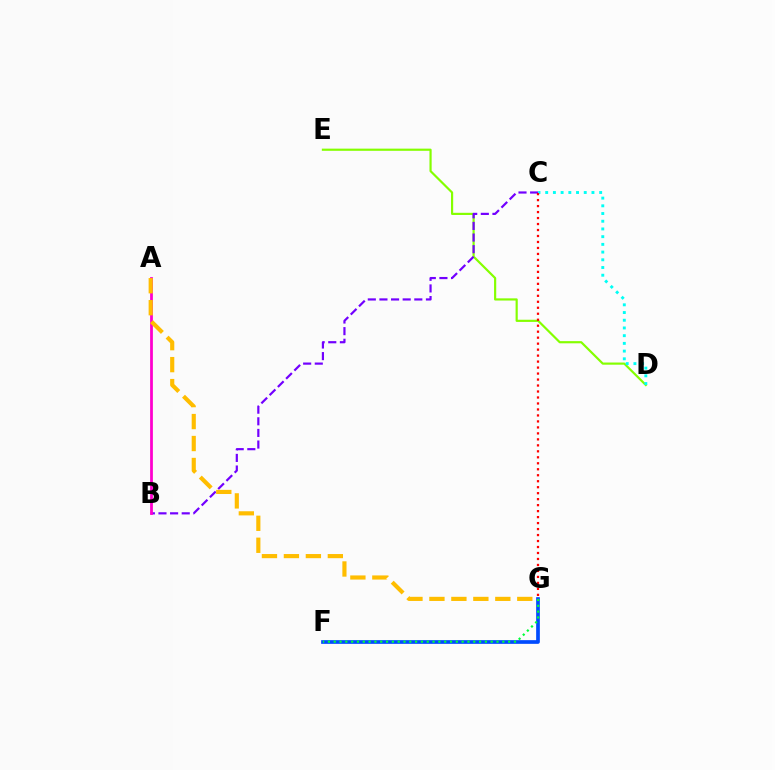{('D', 'E'): [{'color': '#84ff00', 'line_style': 'solid', 'thickness': 1.57}], ('F', 'G'): [{'color': '#004bff', 'line_style': 'solid', 'thickness': 2.66}, {'color': '#00ff39', 'line_style': 'dotted', 'thickness': 1.58}], ('B', 'C'): [{'color': '#7200ff', 'line_style': 'dashed', 'thickness': 1.58}], ('C', 'D'): [{'color': '#00fff6', 'line_style': 'dotted', 'thickness': 2.1}], ('A', 'B'): [{'color': '#ff00cf', 'line_style': 'solid', 'thickness': 2.0}], ('A', 'G'): [{'color': '#ffbd00', 'line_style': 'dashed', 'thickness': 2.98}], ('C', 'G'): [{'color': '#ff0000', 'line_style': 'dotted', 'thickness': 1.63}]}